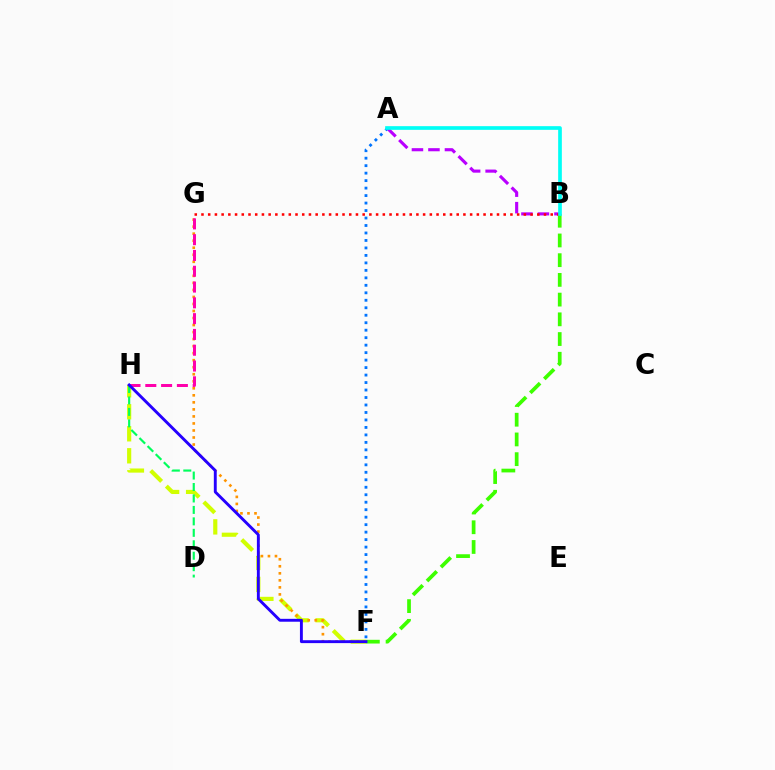{('F', 'H'): [{'color': '#d1ff00', 'line_style': 'dashed', 'thickness': 2.99}, {'color': '#2500ff', 'line_style': 'solid', 'thickness': 2.08}], ('D', 'H'): [{'color': '#00ff5c', 'line_style': 'dashed', 'thickness': 1.56}], ('A', 'B'): [{'color': '#b900ff', 'line_style': 'dashed', 'thickness': 2.24}, {'color': '#00fff6', 'line_style': 'solid', 'thickness': 2.65}], ('F', 'G'): [{'color': '#ff9400', 'line_style': 'dotted', 'thickness': 1.91}], ('G', 'H'): [{'color': '#ff00ac', 'line_style': 'dashed', 'thickness': 2.15}], ('B', 'F'): [{'color': '#3dff00', 'line_style': 'dashed', 'thickness': 2.68}], ('A', 'F'): [{'color': '#0074ff', 'line_style': 'dotted', 'thickness': 2.03}], ('B', 'G'): [{'color': '#ff0000', 'line_style': 'dotted', 'thickness': 1.82}]}